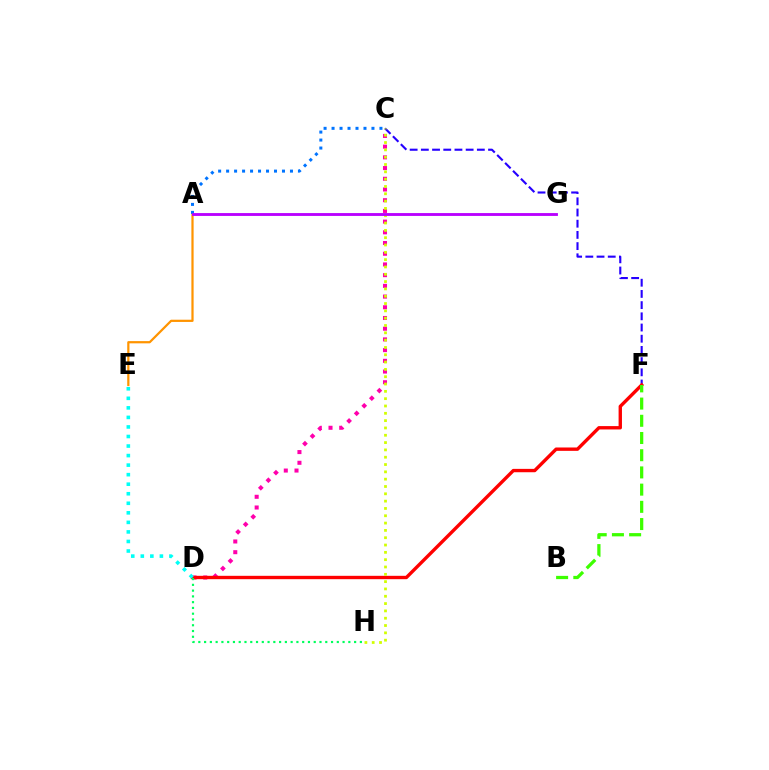{('A', 'E'): [{'color': '#ff9400', 'line_style': 'solid', 'thickness': 1.6}], ('C', 'F'): [{'color': '#2500ff', 'line_style': 'dashed', 'thickness': 1.52}], ('A', 'C'): [{'color': '#0074ff', 'line_style': 'dotted', 'thickness': 2.17}], ('C', 'D'): [{'color': '#ff00ac', 'line_style': 'dotted', 'thickness': 2.91}], ('D', 'F'): [{'color': '#ff0000', 'line_style': 'solid', 'thickness': 2.42}], ('D', 'H'): [{'color': '#00ff5c', 'line_style': 'dotted', 'thickness': 1.57}], ('C', 'H'): [{'color': '#d1ff00', 'line_style': 'dotted', 'thickness': 1.99}], ('B', 'F'): [{'color': '#3dff00', 'line_style': 'dashed', 'thickness': 2.34}], ('D', 'E'): [{'color': '#00fff6', 'line_style': 'dotted', 'thickness': 2.59}], ('A', 'G'): [{'color': '#b900ff', 'line_style': 'solid', 'thickness': 2.05}]}